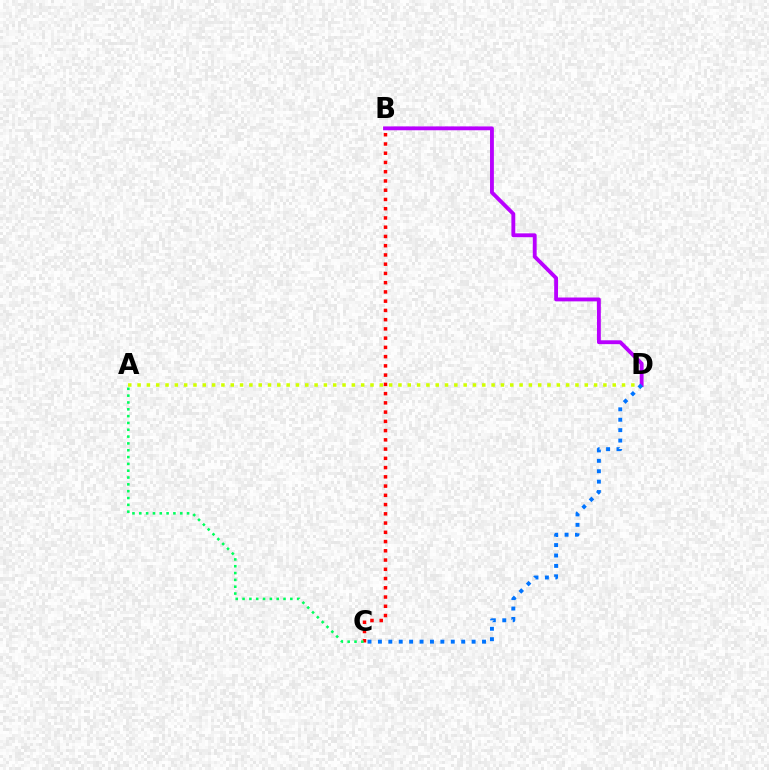{('B', 'C'): [{'color': '#ff0000', 'line_style': 'dotted', 'thickness': 2.51}], ('A', 'D'): [{'color': '#d1ff00', 'line_style': 'dotted', 'thickness': 2.53}], ('B', 'D'): [{'color': '#b900ff', 'line_style': 'solid', 'thickness': 2.78}], ('A', 'C'): [{'color': '#00ff5c', 'line_style': 'dotted', 'thickness': 1.85}], ('C', 'D'): [{'color': '#0074ff', 'line_style': 'dotted', 'thickness': 2.83}]}